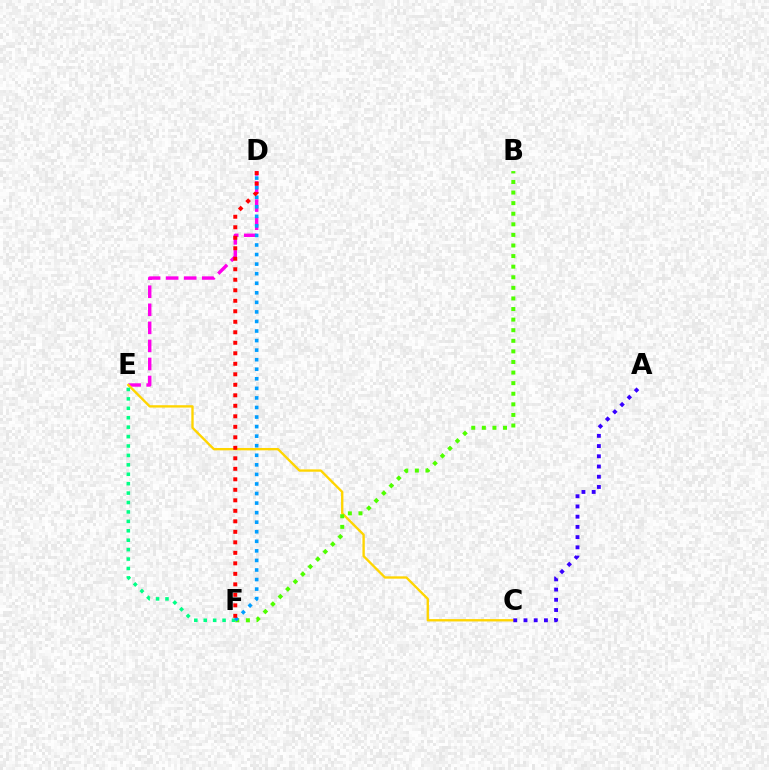{('D', 'E'): [{'color': '#ff00ed', 'line_style': 'dashed', 'thickness': 2.45}], ('C', 'E'): [{'color': '#ffd500', 'line_style': 'solid', 'thickness': 1.69}], ('E', 'F'): [{'color': '#00ff86', 'line_style': 'dotted', 'thickness': 2.56}], ('A', 'C'): [{'color': '#3700ff', 'line_style': 'dotted', 'thickness': 2.78}], ('B', 'F'): [{'color': '#4fff00', 'line_style': 'dotted', 'thickness': 2.88}], ('D', 'F'): [{'color': '#009eff', 'line_style': 'dotted', 'thickness': 2.6}, {'color': '#ff0000', 'line_style': 'dotted', 'thickness': 2.85}]}